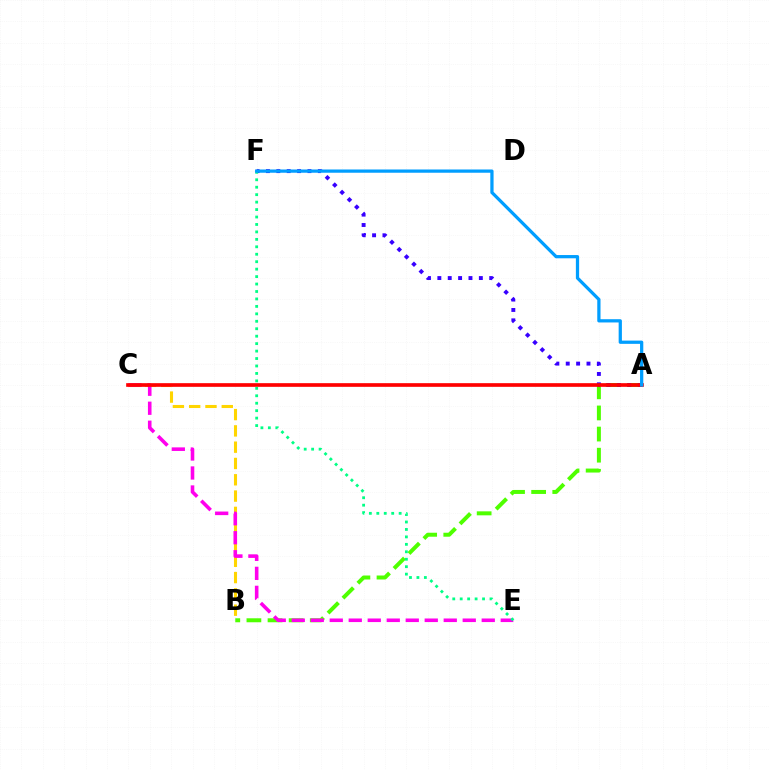{('A', 'B'): [{'color': '#4fff00', 'line_style': 'dashed', 'thickness': 2.87}], ('B', 'C'): [{'color': '#ffd500', 'line_style': 'dashed', 'thickness': 2.21}], ('A', 'F'): [{'color': '#3700ff', 'line_style': 'dotted', 'thickness': 2.82}, {'color': '#009eff', 'line_style': 'solid', 'thickness': 2.34}], ('C', 'E'): [{'color': '#ff00ed', 'line_style': 'dashed', 'thickness': 2.58}], ('A', 'C'): [{'color': '#ff0000', 'line_style': 'solid', 'thickness': 2.64}], ('E', 'F'): [{'color': '#00ff86', 'line_style': 'dotted', 'thickness': 2.02}]}